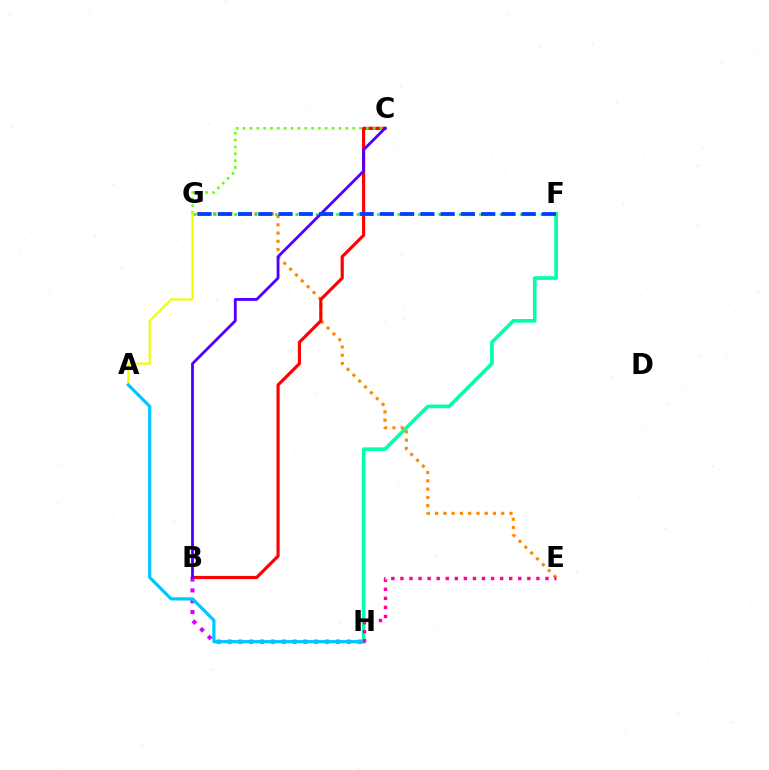{('F', 'H'): [{'color': '#00ffaf', 'line_style': 'solid', 'thickness': 2.63}], ('E', 'G'): [{'color': '#ff8800', 'line_style': 'dotted', 'thickness': 2.25}], ('F', 'G'): [{'color': '#00ff27', 'line_style': 'dotted', 'thickness': 1.85}, {'color': '#003fff', 'line_style': 'dashed', 'thickness': 2.75}], ('B', 'C'): [{'color': '#ff0000', 'line_style': 'solid', 'thickness': 2.27}, {'color': '#4f00ff', 'line_style': 'solid', 'thickness': 2.03}], ('C', 'G'): [{'color': '#66ff00', 'line_style': 'dotted', 'thickness': 1.86}], ('B', 'H'): [{'color': '#d600ff', 'line_style': 'dotted', 'thickness': 2.94}], ('A', 'G'): [{'color': '#eeff00', 'line_style': 'solid', 'thickness': 1.57}], ('A', 'H'): [{'color': '#00c7ff', 'line_style': 'solid', 'thickness': 2.31}], ('E', 'H'): [{'color': '#ff00a0', 'line_style': 'dotted', 'thickness': 2.46}]}